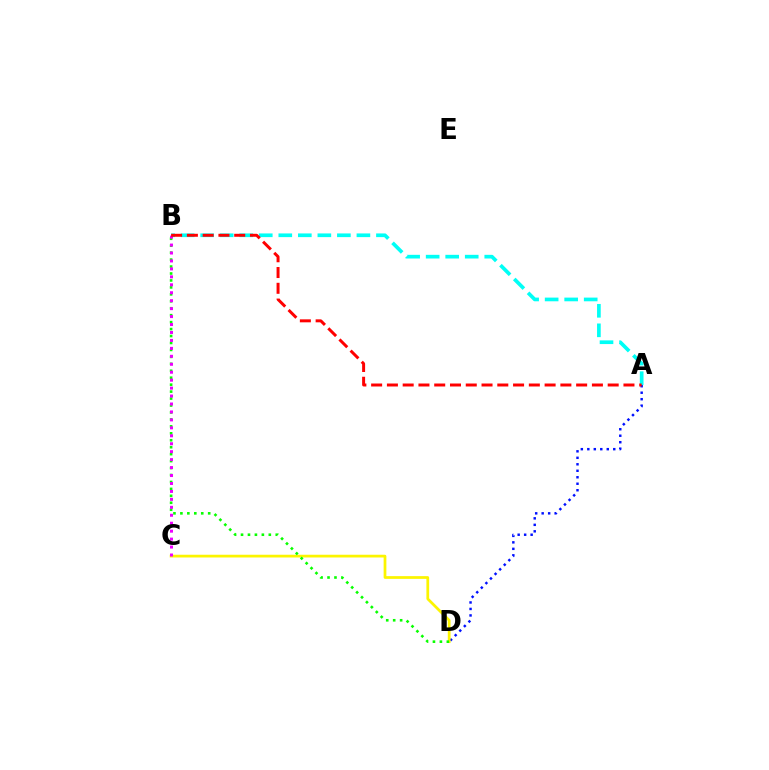{('A', 'D'): [{'color': '#0010ff', 'line_style': 'dotted', 'thickness': 1.76}], ('A', 'B'): [{'color': '#00fff6', 'line_style': 'dashed', 'thickness': 2.65}, {'color': '#ff0000', 'line_style': 'dashed', 'thickness': 2.14}], ('C', 'D'): [{'color': '#fcf500', 'line_style': 'solid', 'thickness': 1.98}], ('B', 'D'): [{'color': '#08ff00', 'line_style': 'dotted', 'thickness': 1.89}], ('B', 'C'): [{'color': '#ee00ff', 'line_style': 'dotted', 'thickness': 2.16}]}